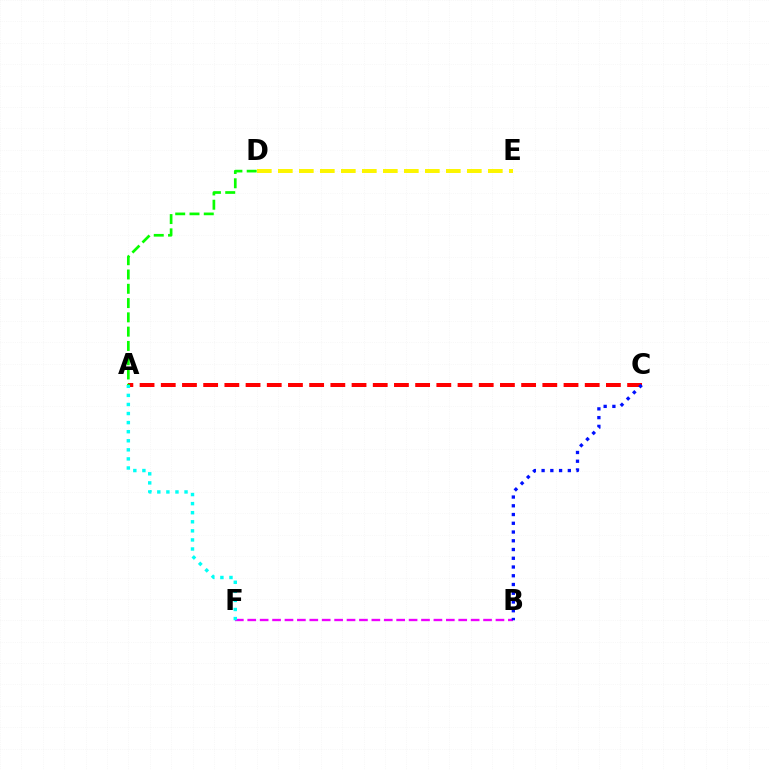{('B', 'F'): [{'color': '#ee00ff', 'line_style': 'dashed', 'thickness': 1.69}], ('D', 'E'): [{'color': '#fcf500', 'line_style': 'dashed', 'thickness': 2.85}], ('A', 'C'): [{'color': '#ff0000', 'line_style': 'dashed', 'thickness': 2.88}], ('A', 'F'): [{'color': '#00fff6', 'line_style': 'dotted', 'thickness': 2.47}], ('A', 'D'): [{'color': '#08ff00', 'line_style': 'dashed', 'thickness': 1.94}], ('B', 'C'): [{'color': '#0010ff', 'line_style': 'dotted', 'thickness': 2.38}]}